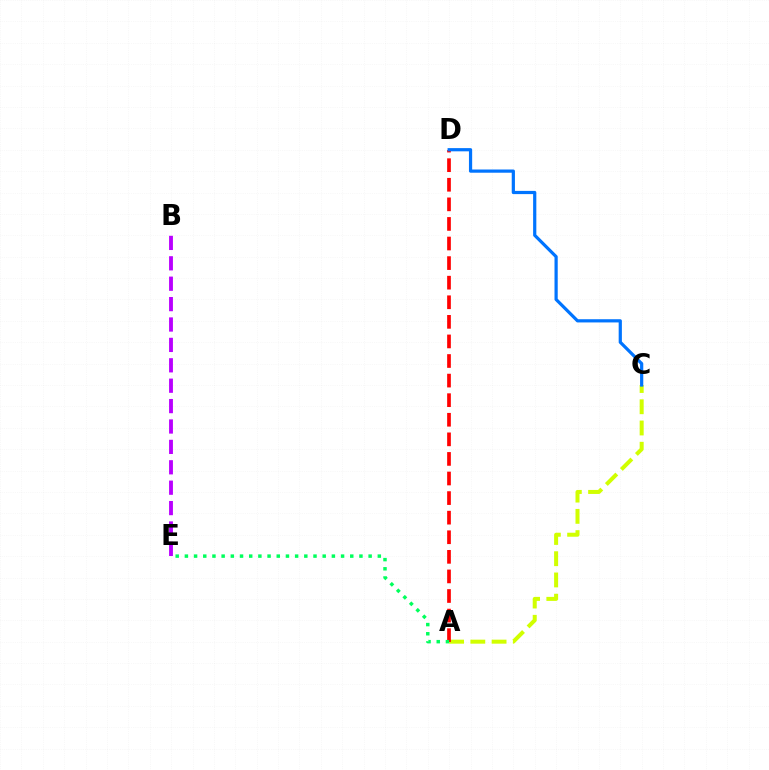{('A', 'C'): [{'color': '#d1ff00', 'line_style': 'dashed', 'thickness': 2.89}], ('A', 'D'): [{'color': '#ff0000', 'line_style': 'dashed', 'thickness': 2.66}], ('B', 'E'): [{'color': '#b900ff', 'line_style': 'dashed', 'thickness': 2.77}], ('A', 'E'): [{'color': '#00ff5c', 'line_style': 'dotted', 'thickness': 2.5}], ('C', 'D'): [{'color': '#0074ff', 'line_style': 'solid', 'thickness': 2.31}]}